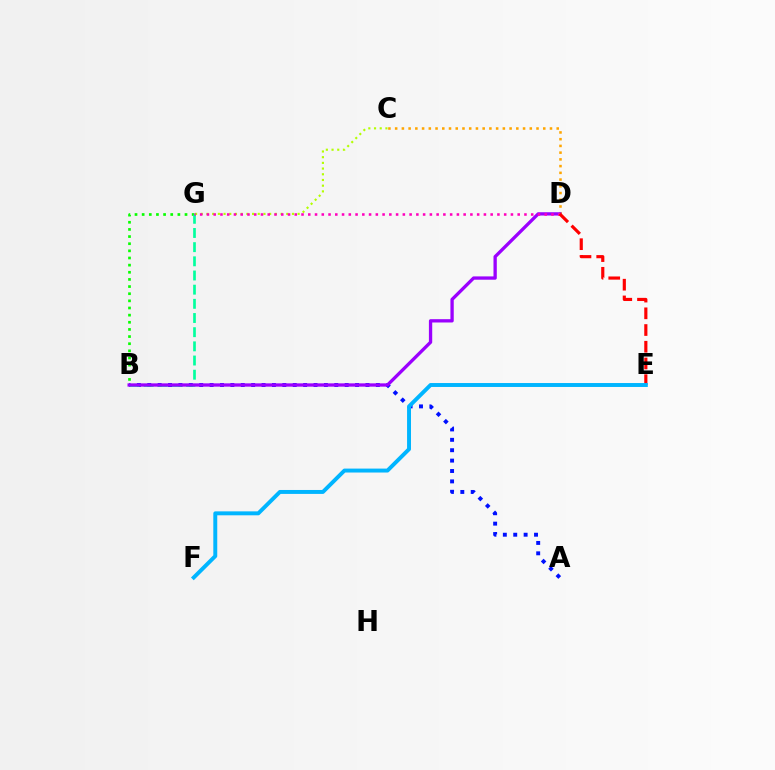{('B', 'G'): [{'color': '#08ff00', 'line_style': 'dotted', 'thickness': 1.94}, {'color': '#00ff9d', 'line_style': 'dashed', 'thickness': 1.93}], ('C', 'D'): [{'color': '#ffa500', 'line_style': 'dotted', 'thickness': 1.83}], ('C', 'G'): [{'color': '#b3ff00', 'line_style': 'dotted', 'thickness': 1.55}], ('A', 'B'): [{'color': '#0010ff', 'line_style': 'dotted', 'thickness': 2.82}], ('B', 'D'): [{'color': '#9b00ff', 'line_style': 'solid', 'thickness': 2.38}], ('D', 'G'): [{'color': '#ff00bd', 'line_style': 'dotted', 'thickness': 1.84}], ('D', 'E'): [{'color': '#ff0000', 'line_style': 'dashed', 'thickness': 2.27}], ('E', 'F'): [{'color': '#00b5ff', 'line_style': 'solid', 'thickness': 2.83}]}